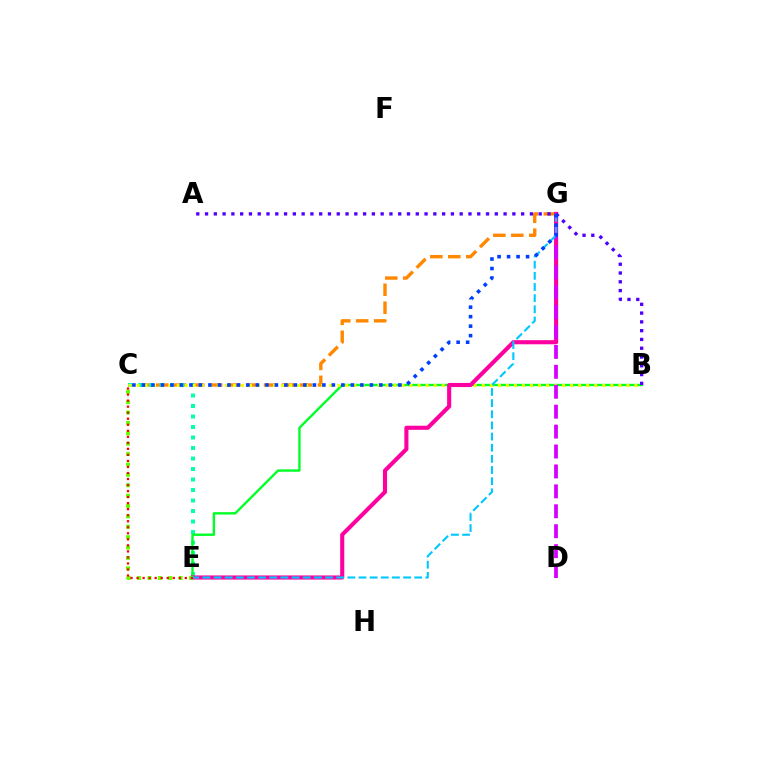{('C', 'G'): [{'color': '#ff8800', 'line_style': 'dashed', 'thickness': 2.44}, {'color': '#003fff', 'line_style': 'dotted', 'thickness': 2.58}], ('C', 'E'): [{'color': '#00ffaf', 'line_style': 'dotted', 'thickness': 2.85}, {'color': '#66ff00', 'line_style': 'dotted', 'thickness': 2.82}, {'color': '#ff0000', 'line_style': 'dotted', 'thickness': 1.64}], ('B', 'E'): [{'color': '#00ff27', 'line_style': 'solid', 'thickness': 1.71}], ('B', 'C'): [{'color': '#eeff00', 'line_style': 'dotted', 'thickness': 2.18}], ('E', 'G'): [{'color': '#ff00a0', 'line_style': 'solid', 'thickness': 2.95}, {'color': '#00c7ff', 'line_style': 'dashed', 'thickness': 1.52}], ('D', 'G'): [{'color': '#d600ff', 'line_style': 'dashed', 'thickness': 2.71}], ('A', 'B'): [{'color': '#4f00ff', 'line_style': 'dotted', 'thickness': 2.39}]}